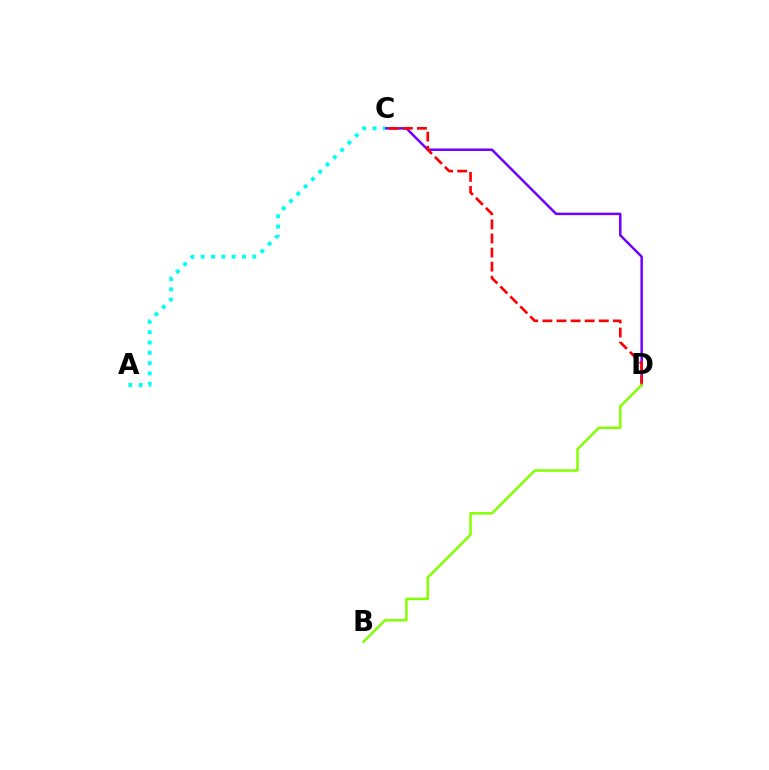{('C', 'D'): [{'color': '#7200ff', 'line_style': 'solid', 'thickness': 1.8}, {'color': '#ff0000', 'line_style': 'dashed', 'thickness': 1.92}], ('B', 'D'): [{'color': '#84ff00', 'line_style': 'solid', 'thickness': 1.79}], ('A', 'C'): [{'color': '#00fff6', 'line_style': 'dotted', 'thickness': 2.81}]}